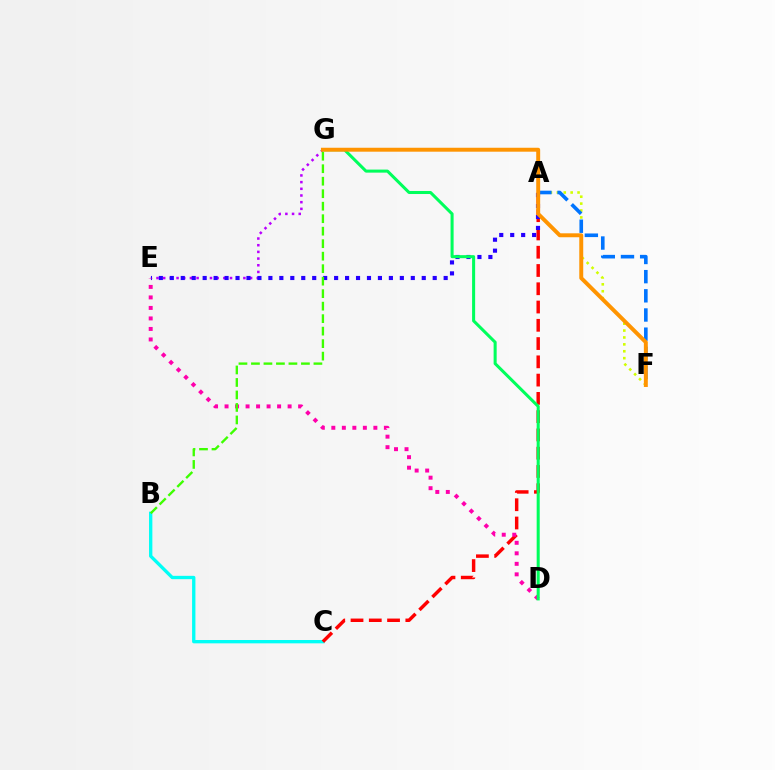{('B', 'C'): [{'color': '#00fff6', 'line_style': 'solid', 'thickness': 2.4}], ('E', 'G'): [{'color': '#b900ff', 'line_style': 'dotted', 'thickness': 1.82}], ('A', 'C'): [{'color': '#ff0000', 'line_style': 'dashed', 'thickness': 2.48}], ('A', 'F'): [{'color': '#d1ff00', 'line_style': 'dotted', 'thickness': 1.87}, {'color': '#0074ff', 'line_style': 'dashed', 'thickness': 2.6}], ('A', 'E'): [{'color': '#2500ff', 'line_style': 'dotted', 'thickness': 2.98}], ('D', 'E'): [{'color': '#ff00ac', 'line_style': 'dotted', 'thickness': 2.86}], ('B', 'G'): [{'color': '#3dff00', 'line_style': 'dashed', 'thickness': 1.7}], ('D', 'G'): [{'color': '#00ff5c', 'line_style': 'solid', 'thickness': 2.19}], ('F', 'G'): [{'color': '#ff9400', 'line_style': 'solid', 'thickness': 2.84}]}